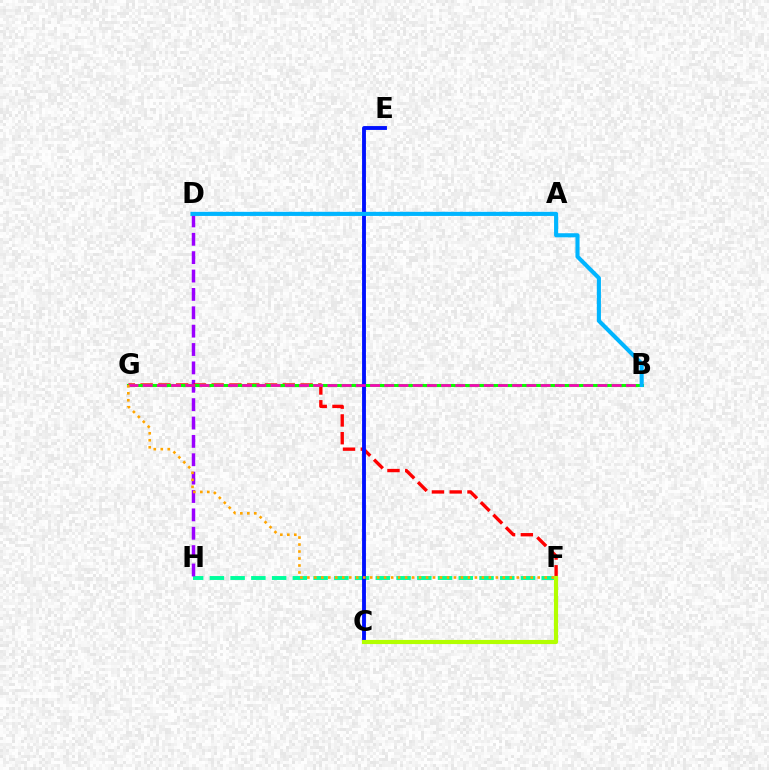{('F', 'H'): [{'color': '#00ff9d', 'line_style': 'dashed', 'thickness': 2.82}], ('D', 'H'): [{'color': '#9b00ff', 'line_style': 'dashed', 'thickness': 2.5}], ('F', 'G'): [{'color': '#ff0000', 'line_style': 'dashed', 'thickness': 2.41}, {'color': '#ffa500', 'line_style': 'dotted', 'thickness': 1.9}], ('B', 'G'): [{'color': '#08ff00', 'line_style': 'solid', 'thickness': 2.2}, {'color': '#ff00bd', 'line_style': 'dashed', 'thickness': 1.93}], ('C', 'E'): [{'color': '#0010ff', 'line_style': 'solid', 'thickness': 2.78}], ('C', 'F'): [{'color': '#b3ff00', 'line_style': 'solid', 'thickness': 2.98}], ('B', 'D'): [{'color': '#00b5ff', 'line_style': 'solid', 'thickness': 2.95}]}